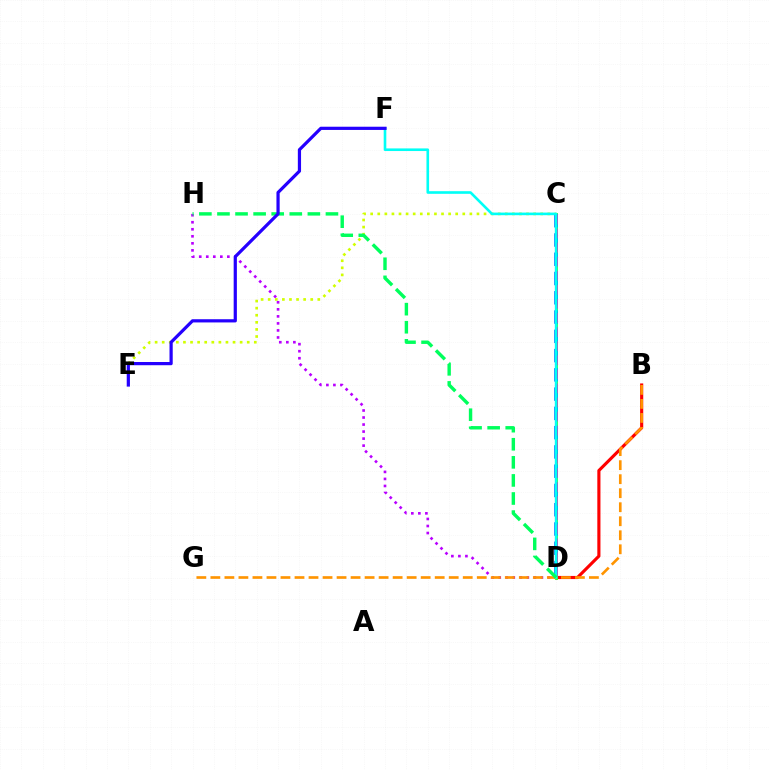{('D', 'H'): [{'color': '#b900ff', 'line_style': 'dotted', 'thickness': 1.91}, {'color': '#00ff5c', 'line_style': 'dashed', 'thickness': 2.46}], ('C', 'E'): [{'color': '#d1ff00', 'line_style': 'dotted', 'thickness': 1.93}], ('B', 'D'): [{'color': '#ff0000', 'line_style': 'solid', 'thickness': 2.25}], ('C', 'D'): [{'color': '#3dff00', 'line_style': 'solid', 'thickness': 2.05}, {'color': '#0074ff', 'line_style': 'dashed', 'thickness': 2.62}, {'color': '#ff00ac', 'line_style': 'dashed', 'thickness': 1.91}], ('B', 'G'): [{'color': '#ff9400', 'line_style': 'dashed', 'thickness': 1.9}], ('D', 'F'): [{'color': '#00fff6', 'line_style': 'solid', 'thickness': 1.89}], ('E', 'F'): [{'color': '#2500ff', 'line_style': 'solid', 'thickness': 2.31}]}